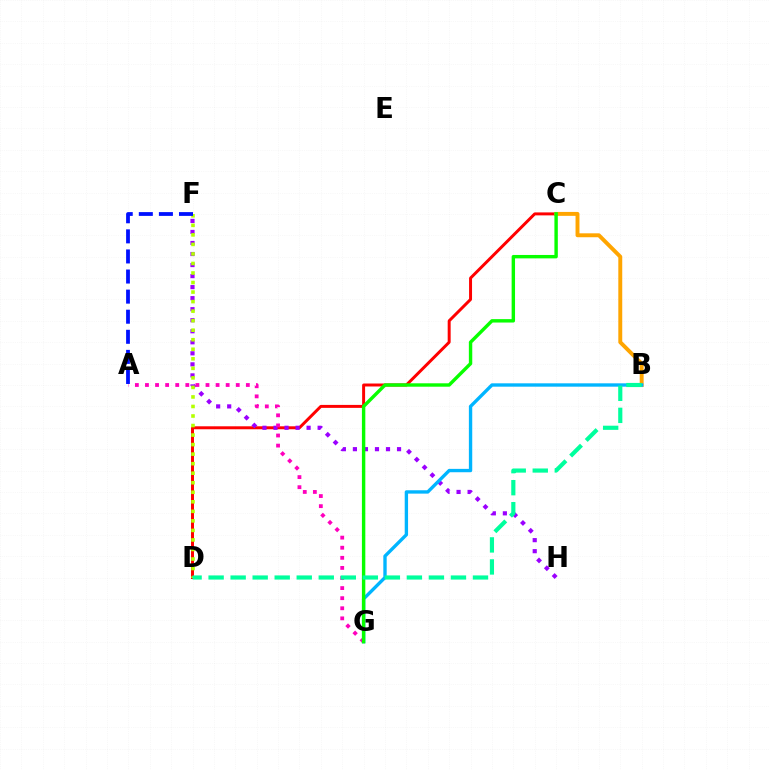{('C', 'D'): [{'color': '#ff0000', 'line_style': 'solid', 'thickness': 2.14}], ('F', 'H'): [{'color': '#9b00ff', 'line_style': 'dotted', 'thickness': 3.0}], ('A', 'G'): [{'color': '#ff00bd', 'line_style': 'dotted', 'thickness': 2.74}], ('D', 'F'): [{'color': '#b3ff00', 'line_style': 'dotted', 'thickness': 2.59}], ('B', 'C'): [{'color': '#ffa500', 'line_style': 'solid', 'thickness': 2.83}], ('B', 'G'): [{'color': '#00b5ff', 'line_style': 'solid', 'thickness': 2.42}], ('C', 'G'): [{'color': '#08ff00', 'line_style': 'solid', 'thickness': 2.45}], ('A', 'F'): [{'color': '#0010ff', 'line_style': 'dashed', 'thickness': 2.73}], ('B', 'D'): [{'color': '#00ff9d', 'line_style': 'dashed', 'thickness': 2.99}]}